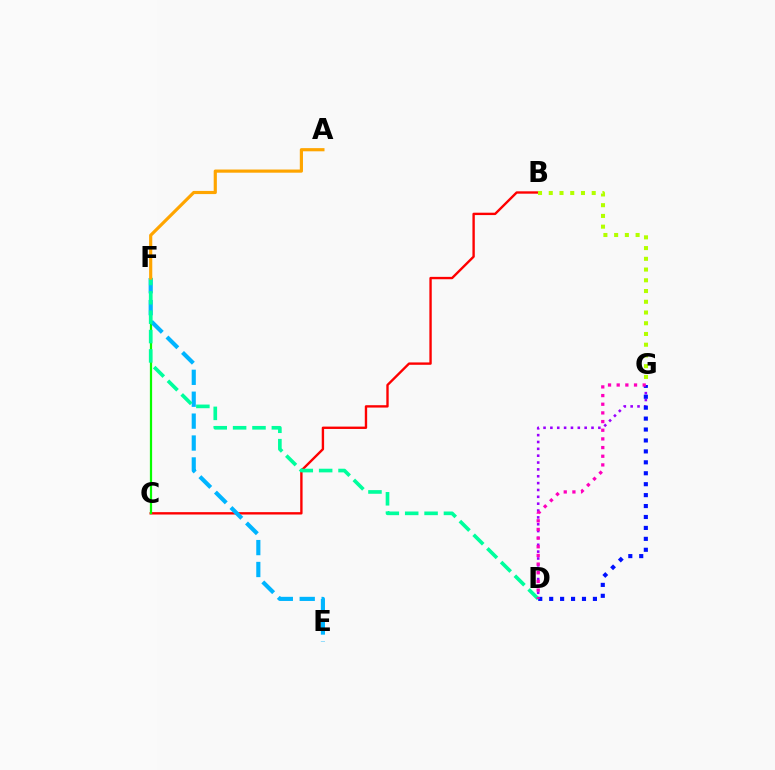{('D', 'G'): [{'color': '#9b00ff', 'line_style': 'dotted', 'thickness': 1.86}, {'color': '#0010ff', 'line_style': 'dotted', 'thickness': 2.97}, {'color': '#ff00bd', 'line_style': 'dotted', 'thickness': 2.35}], ('B', 'C'): [{'color': '#ff0000', 'line_style': 'solid', 'thickness': 1.71}], ('C', 'F'): [{'color': '#08ff00', 'line_style': 'solid', 'thickness': 1.61}], ('E', 'F'): [{'color': '#00b5ff', 'line_style': 'dashed', 'thickness': 2.98}], ('B', 'G'): [{'color': '#b3ff00', 'line_style': 'dotted', 'thickness': 2.92}], ('D', 'F'): [{'color': '#00ff9d', 'line_style': 'dashed', 'thickness': 2.63}], ('A', 'F'): [{'color': '#ffa500', 'line_style': 'solid', 'thickness': 2.28}]}